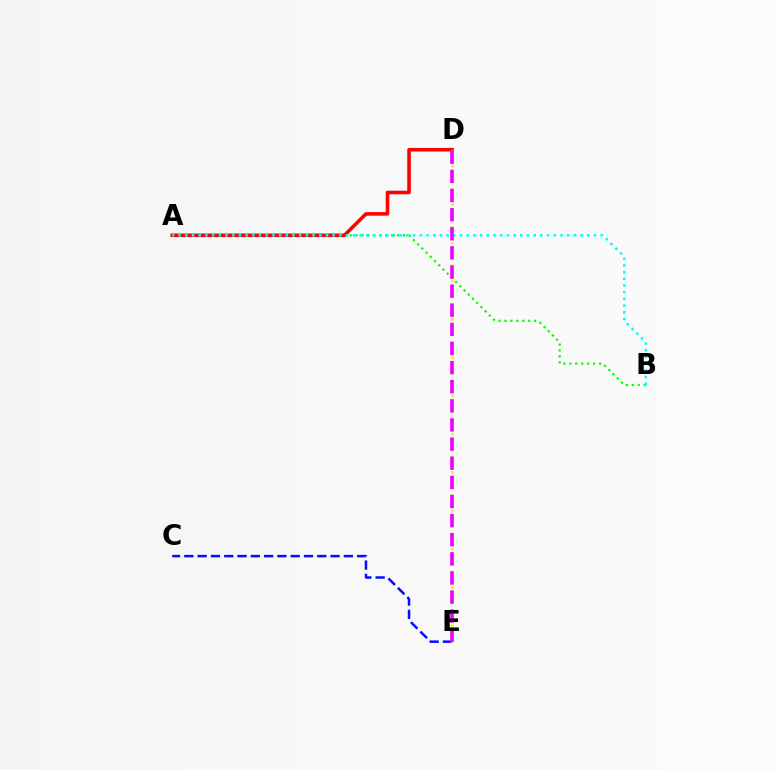{('C', 'E'): [{'color': '#0010ff', 'line_style': 'dashed', 'thickness': 1.81}], ('A', 'B'): [{'color': '#08ff00', 'line_style': 'dotted', 'thickness': 1.61}, {'color': '#00fff6', 'line_style': 'dotted', 'thickness': 1.82}], ('A', 'D'): [{'color': '#ff0000', 'line_style': 'solid', 'thickness': 2.56}], ('D', 'E'): [{'color': '#fcf500', 'line_style': 'dotted', 'thickness': 2.08}, {'color': '#ee00ff', 'line_style': 'dashed', 'thickness': 2.6}]}